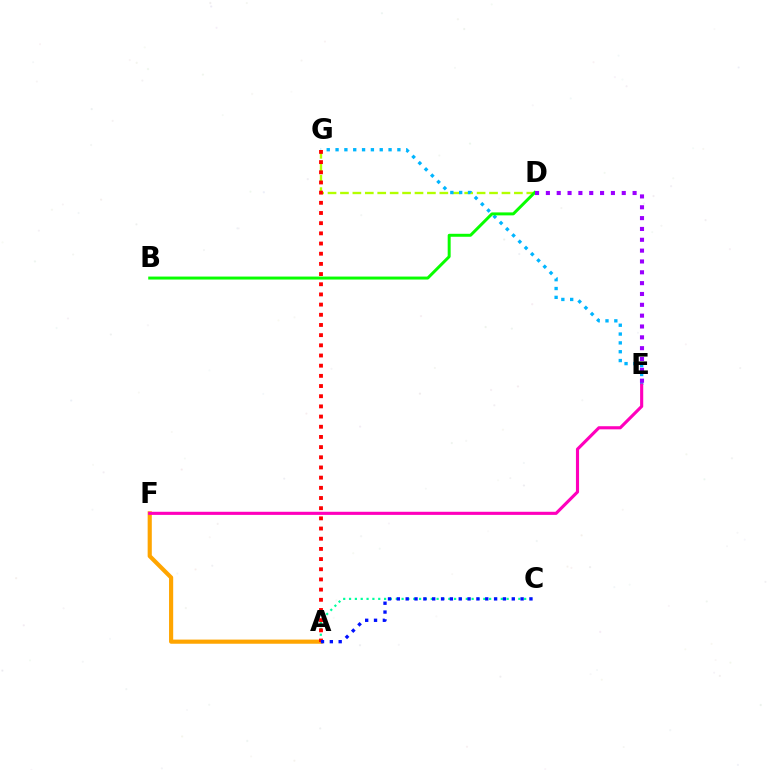{('A', 'F'): [{'color': '#ffa500', 'line_style': 'solid', 'thickness': 2.99}], ('D', 'G'): [{'color': '#b3ff00', 'line_style': 'dashed', 'thickness': 1.69}], ('E', 'G'): [{'color': '#00b5ff', 'line_style': 'dotted', 'thickness': 2.4}], ('A', 'C'): [{'color': '#00ff9d', 'line_style': 'dotted', 'thickness': 1.59}, {'color': '#0010ff', 'line_style': 'dotted', 'thickness': 2.4}], ('B', 'D'): [{'color': '#08ff00', 'line_style': 'solid', 'thickness': 2.14}], ('E', 'F'): [{'color': '#ff00bd', 'line_style': 'solid', 'thickness': 2.24}], ('A', 'G'): [{'color': '#ff0000', 'line_style': 'dotted', 'thickness': 2.77}], ('D', 'E'): [{'color': '#9b00ff', 'line_style': 'dotted', 'thickness': 2.94}]}